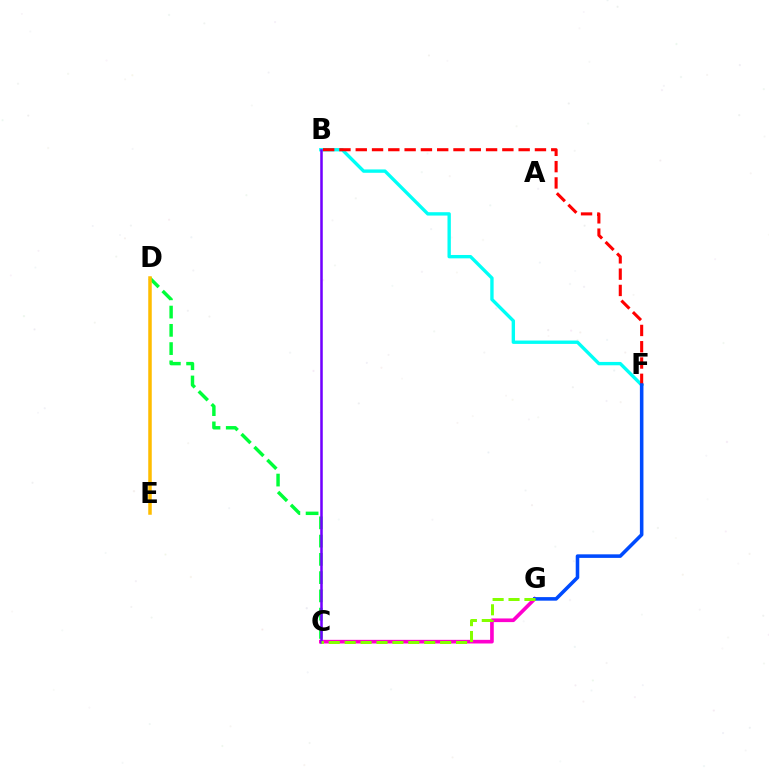{('C', 'G'): [{'color': '#ff00cf', 'line_style': 'solid', 'thickness': 2.63}, {'color': '#84ff00', 'line_style': 'dashed', 'thickness': 2.16}], ('B', 'F'): [{'color': '#00fff6', 'line_style': 'solid', 'thickness': 2.42}, {'color': '#ff0000', 'line_style': 'dashed', 'thickness': 2.21}], ('C', 'D'): [{'color': '#00ff39', 'line_style': 'dashed', 'thickness': 2.48}], ('B', 'C'): [{'color': '#7200ff', 'line_style': 'solid', 'thickness': 1.82}], ('D', 'E'): [{'color': '#ffbd00', 'line_style': 'solid', 'thickness': 2.53}], ('F', 'G'): [{'color': '#004bff', 'line_style': 'solid', 'thickness': 2.56}]}